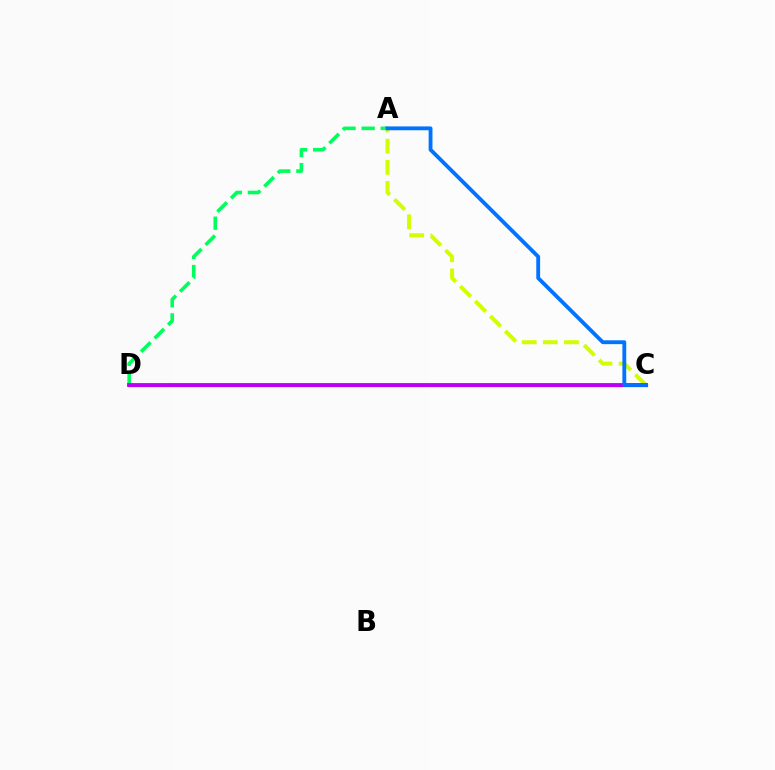{('C', 'D'): [{'color': '#ff0000', 'line_style': 'solid', 'thickness': 2.31}, {'color': '#b900ff', 'line_style': 'solid', 'thickness': 2.73}], ('A', 'D'): [{'color': '#00ff5c', 'line_style': 'dashed', 'thickness': 2.59}], ('A', 'C'): [{'color': '#d1ff00', 'line_style': 'dashed', 'thickness': 2.87}, {'color': '#0074ff', 'line_style': 'solid', 'thickness': 2.76}]}